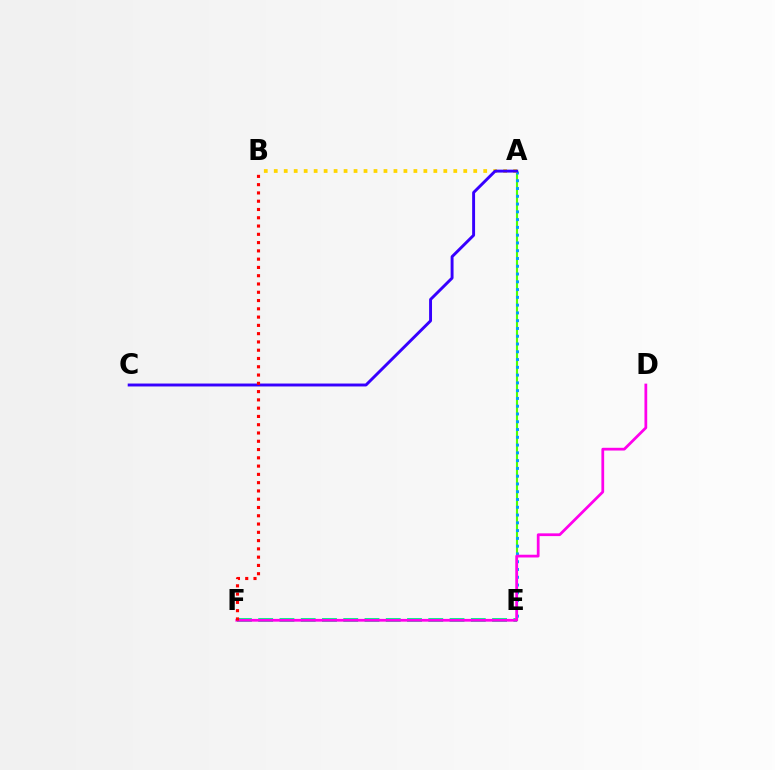{('E', 'F'): [{'color': '#00ff86', 'line_style': 'dashed', 'thickness': 2.89}], ('A', 'E'): [{'color': '#4fff00', 'line_style': 'solid', 'thickness': 1.53}, {'color': '#009eff', 'line_style': 'dotted', 'thickness': 2.11}], ('D', 'F'): [{'color': '#ff00ed', 'line_style': 'solid', 'thickness': 1.98}], ('A', 'B'): [{'color': '#ffd500', 'line_style': 'dotted', 'thickness': 2.71}], ('A', 'C'): [{'color': '#3700ff', 'line_style': 'solid', 'thickness': 2.1}], ('B', 'F'): [{'color': '#ff0000', 'line_style': 'dotted', 'thickness': 2.25}]}